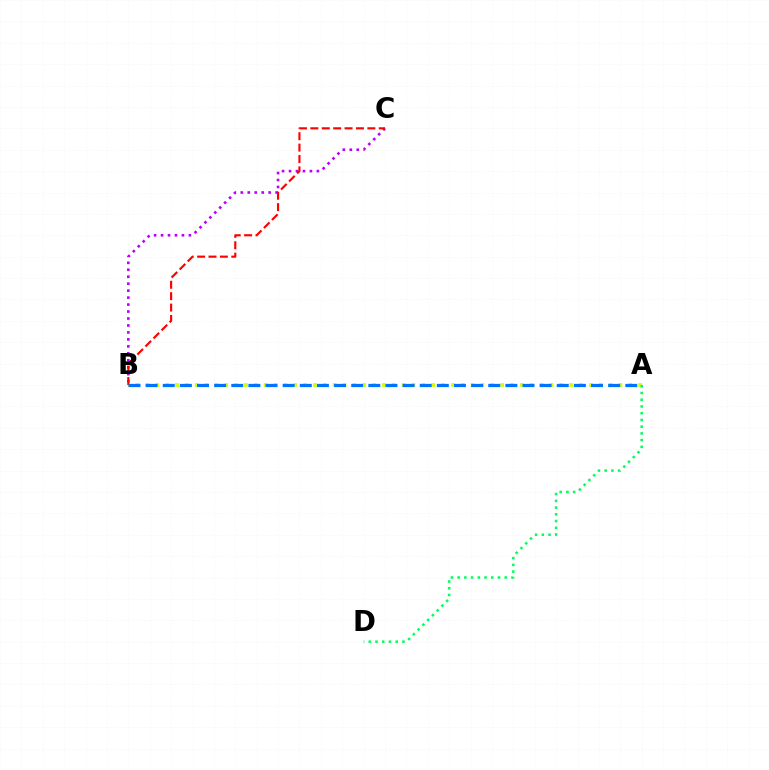{('B', 'C'): [{'color': '#b900ff', 'line_style': 'dotted', 'thickness': 1.89}, {'color': '#ff0000', 'line_style': 'dashed', 'thickness': 1.55}], ('A', 'B'): [{'color': '#d1ff00', 'line_style': 'dotted', 'thickness': 2.68}, {'color': '#0074ff', 'line_style': 'dashed', 'thickness': 2.33}], ('A', 'D'): [{'color': '#00ff5c', 'line_style': 'dotted', 'thickness': 1.83}]}